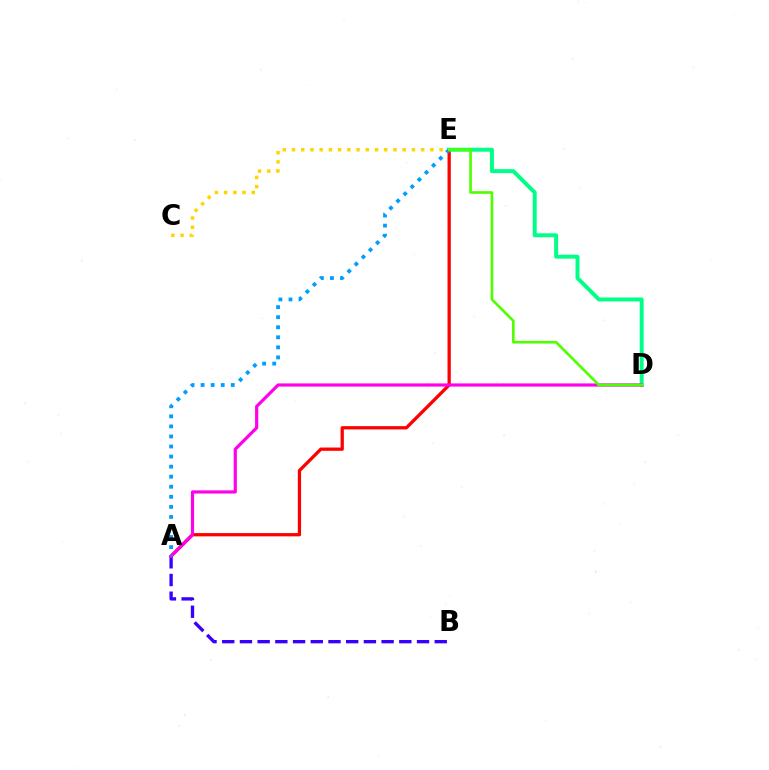{('A', 'E'): [{'color': '#ff0000', 'line_style': 'solid', 'thickness': 2.36}, {'color': '#009eff', 'line_style': 'dotted', 'thickness': 2.73}], ('D', 'E'): [{'color': '#00ff86', 'line_style': 'solid', 'thickness': 2.85}, {'color': '#4fff00', 'line_style': 'solid', 'thickness': 1.91}], ('A', 'B'): [{'color': '#3700ff', 'line_style': 'dashed', 'thickness': 2.41}], ('A', 'D'): [{'color': '#ff00ed', 'line_style': 'solid', 'thickness': 2.29}], ('C', 'E'): [{'color': '#ffd500', 'line_style': 'dotted', 'thickness': 2.51}]}